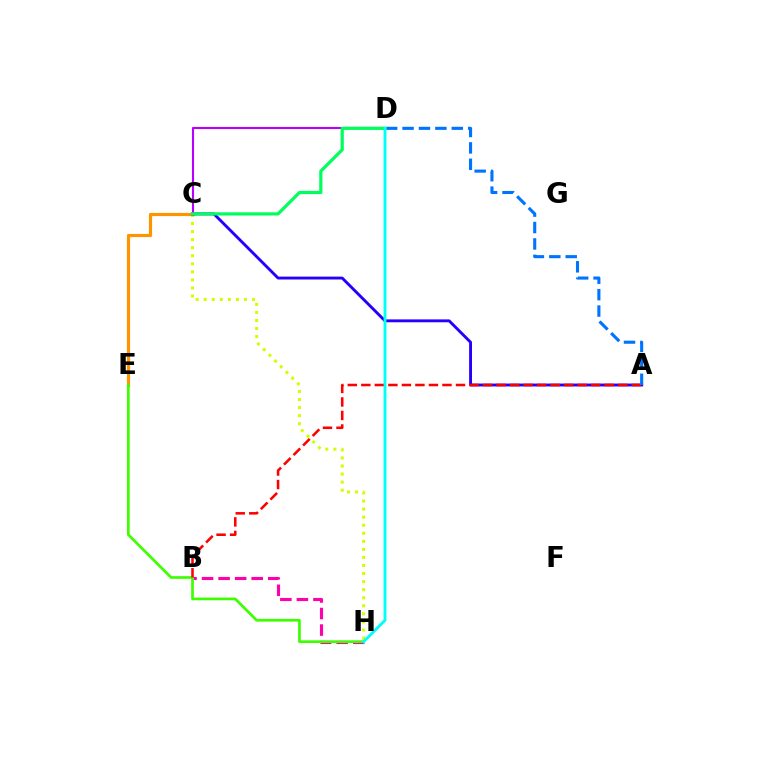{('C', 'H'): [{'color': '#d1ff00', 'line_style': 'dotted', 'thickness': 2.19}], ('C', 'E'): [{'color': '#ff9400', 'line_style': 'solid', 'thickness': 2.28}], ('B', 'H'): [{'color': '#ff00ac', 'line_style': 'dashed', 'thickness': 2.25}], ('E', 'H'): [{'color': '#3dff00', 'line_style': 'solid', 'thickness': 1.95}], ('A', 'C'): [{'color': '#2500ff', 'line_style': 'solid', 'thickness': 2.07}], ('A', 'B'): [{'color': '#ff0000', 'line_style': 'dashed', 'thickness': 1.84}], ('C', 'D'): [{'color': '#b900ff', 'line_style': 'solid', 'thickness': 1.5}, {'color': '#00ff5c', 'line_style': 'solid', 'thickness': 2.31}], ('A', 'D'): [{'color': '#0074ff', 'line_style': 'dashed', 'thickness': 2.23}], ('D', 'H'): [{'color': '#00fff6', 'line_style': 'solid', 'thickness': 2.07}]}